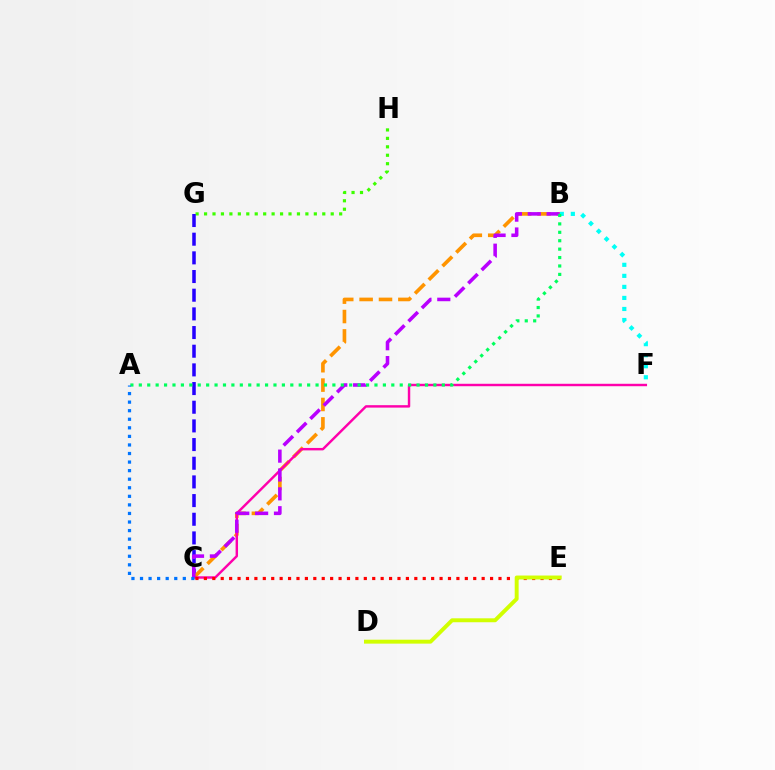{('G', 'H'): [{'color': '#3dff00', 'line_style': 'dotted', 'thickness': 2.29}], ('B', 'F'): [{'color': '#00fff6', 'line_style': 'dotted', 'thickness': 3.0}], ('C', 'G'): [{'color': '#2500ff', 'line_style': 'dashed', 'thickness': 2.54}], ('B', 'C'): [{'color': '#ff9400', 'line_style': 'dashed', 'thickness': 2.63}, {'color': '#b900ff', 'line_style': 'dashed', 'thickness': 2.56}], ('C', 'F'): [{'color': '#ff00ac', 'line_style': 'solid', 'thickness': 1.75}], ('C', 'E'): [{'color': '#ff0000', 'line_style': 'dotted', 'thickness': 2.29}], ('A', 'B'): [{'color': '#00ff5c', 'line_style': 'dotted', 'thickness': 2.29}], ('A', 'C'): [{'color': '#0074ff', 'line_style': 'dotted', 'thickness': 2.33}], ('D', 'E'): [{'color': '#d1ff00', 'line_style': 'solid', 'thickness': 2.83}]}